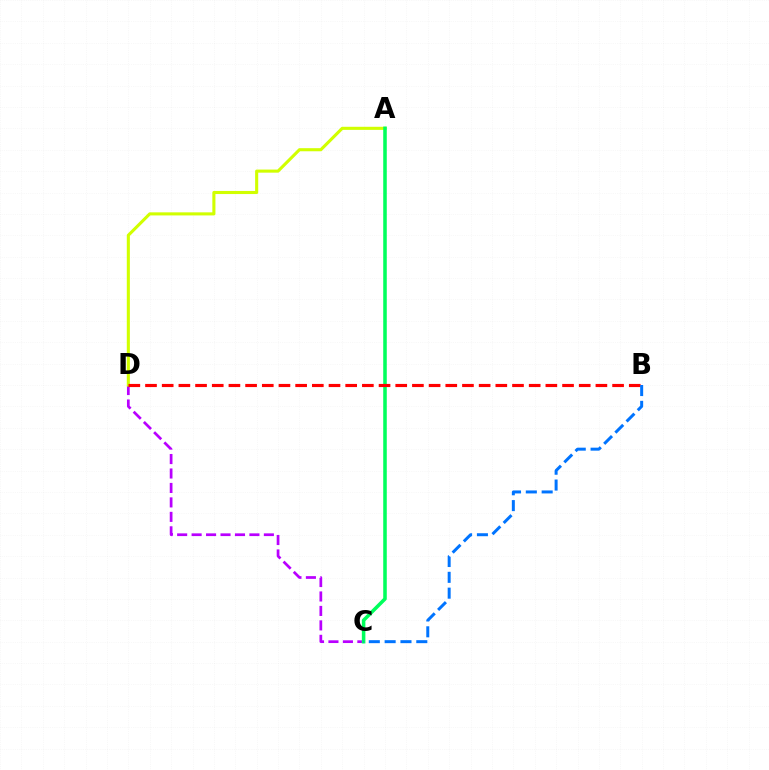{('C', 'D'): [{'color': '#b900ff', 'line_style': 'dashed', 'thickness': 1.96}], ('A', 'D'): [{'color': '#d1ff00', 'line_style': 'solid', 'thickness': 2.23}], ('A', 'C'): [{'color': '#00ff5c', 'line_style': 'solid', 'thickness': 2.55}], ('B', 'D'): [{'color': '#ff0000', 'line_style': 'dashed', 'thickness': 2.27}], ('B', 'C'): [{'color': '#0074ff', 'line_style': 'dashed', 'thickness': 2.15}]}